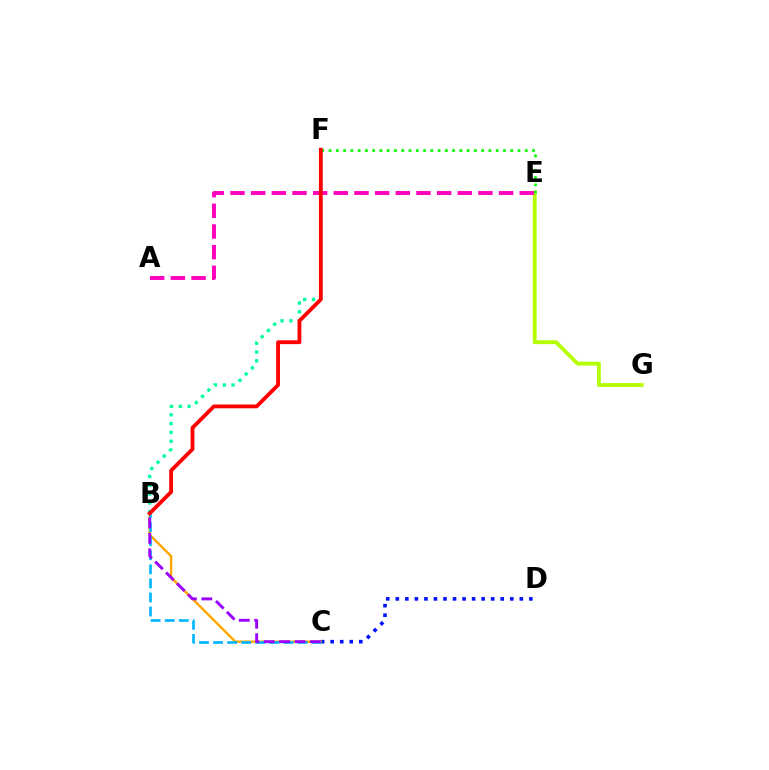{('B', 'F'): [{'color': '#00ff9d', 'line_style': 'dotted', 'thickness': 2.39}, {'color': '#ff0000', 'line_style': 'solid', 'thickness': 2.74}], ('C', 'D'): [{'color': '#0010ff', 'line_style': 'dotted', 'thickness': 2.59}], ('E', 'G'): [{'color': '#b3ff00', 'line_style': 'solid', 'thickness': 2.76}], ('A', 'E'): [{'color': '#ff00bd', 'line_style': 'dashed', 'thickness': 2.81}], ('E', 'F'): [{'color': '#08ff00', 'line_style': 'dotted', 'thickness': 1.97}], ('B', 'C'): [{'color': '#ffa500', 'line_style': 'solid', 'thickness': 1.73}, {'color': '#00b5ff', 'line_style': 'dashed', 'thickness': 1.91}, {'color': '#9b00ff', 'line_style': 'dashed', 'thickness': 2.1}]}